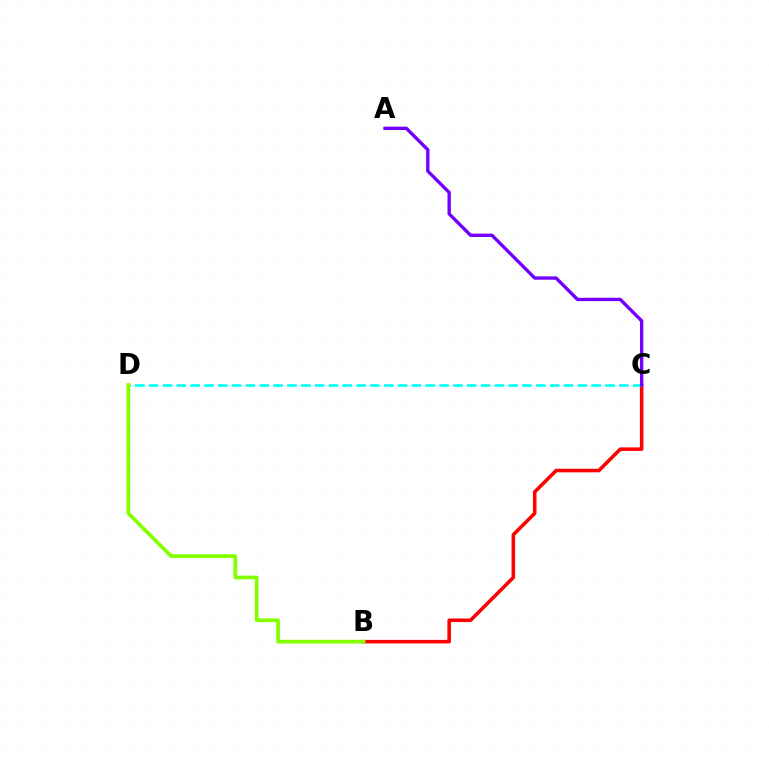{('B', 'C'): [{'color': '#ff0000', 'line_style': 'solid', 'thickness': 2.55}], ('C', 'D'): [{'color': '#00fff6', 'line_style': 'dashed', 'thickness': 1.88}], ('A', 'C'): [{'color': '#7200ff', 'line_style': 'solid', 'thickness': 2.42}], ('B', 'D'): [{'color': '#84ff00', 'line_style': 'solid', 'thickness': 2.69}]}